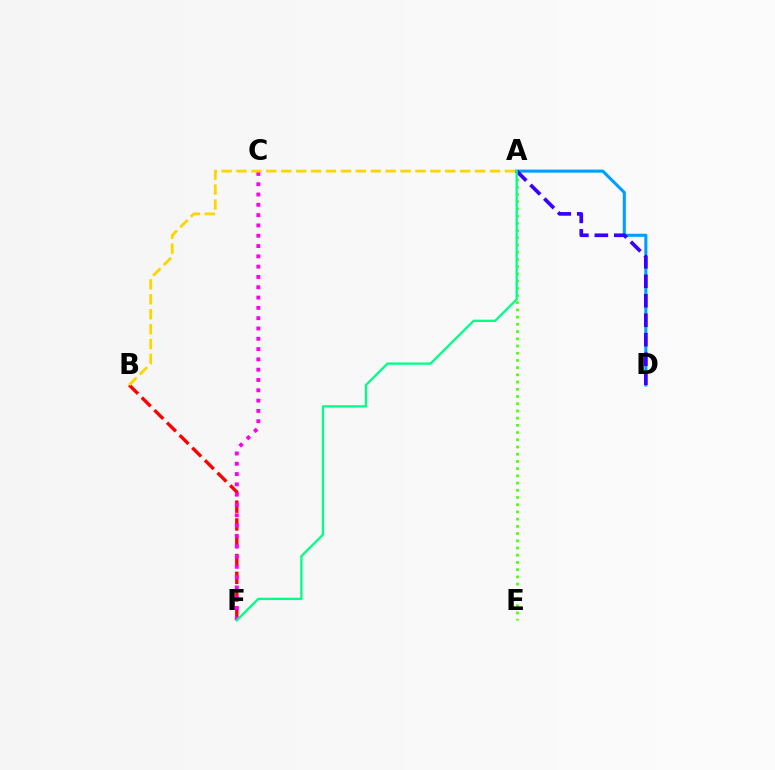{('A', 'D'): [{'color': '#009eff', 'line_style': 'solid', 'thickness': 2.2}, {'color': '#3700ff', 'line_style': 'dashed', 'thickness': 2.65}], ('B', 'F'): [{'color': '#ff0000', 'line_style': 'dashed', 'thickness': 2.42}], ('A', 'E'): [{'color': '#4fff00', 'line_style': 'dotted', 'thickness': 1.96}], ('C', 'F'): [{'color': '#ff00ed', 'line_style': 'dotted', 'thickness': 2.8}], ('A', 'B'): [{'color': '#ffd500', 'line_style': 'dashed', 'thickness': 2.03}], ('A', 'F'): [{'color': '#00ff86', 'line_style': 'solid', 'thickness': 1.66}]}